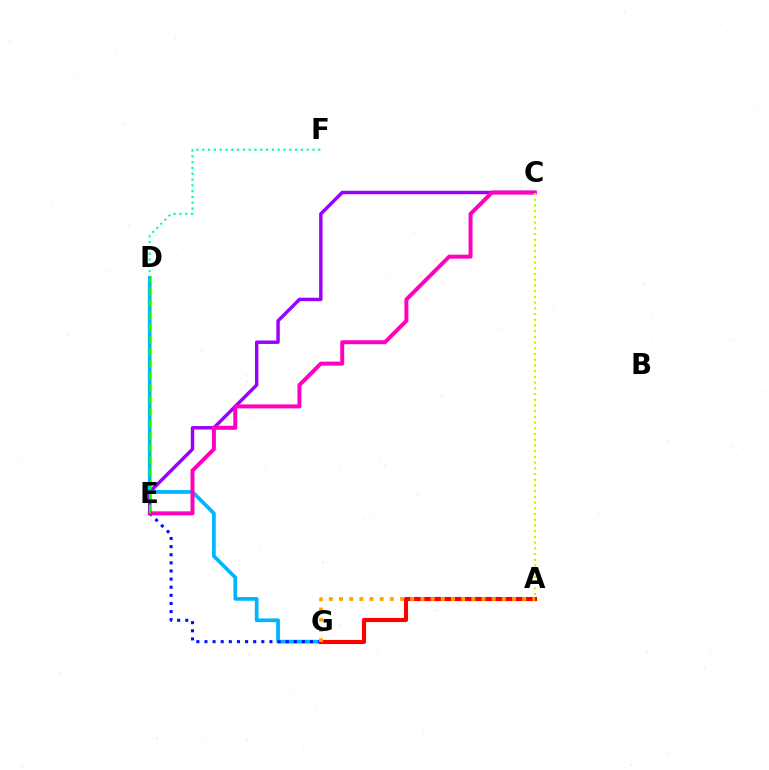{('C', 'E'): [{'color': '#9b00ff', 'line_style': 'solid', 'thickness': 2.48}, {'color': '#ff00bd', 'line_style': 'solid', 'thickness': 2.86}], ('D', 'F'): [{'color': '#00ff9d', 'line_style': 'dotted', 'thickness': 1.58}], ('D', 'G'): [{'color': '#00b5ff', 'line_style': 'solid', 'thickness': 2.67}], ('E', 'G'): [{'color': '#0010ff', 'line_style': 'dotted', 'thickness': 2.21}], ('A', 'C'): [{'color': '#b3ff00', 'line_style': 'dotted', 'thickness': 1.55}], ('A', 'G'): [{'color': '#ff0000', 'line_style': 'solid', 'thickness': 2.96}, {'color': '#ffa500', 'line_style': 'dotted', 'thickness': 2.77}], ('D', 'E'): [{'color': '#08ff00', 'line_style': 'dashed', 'thickness': 1.64}]}